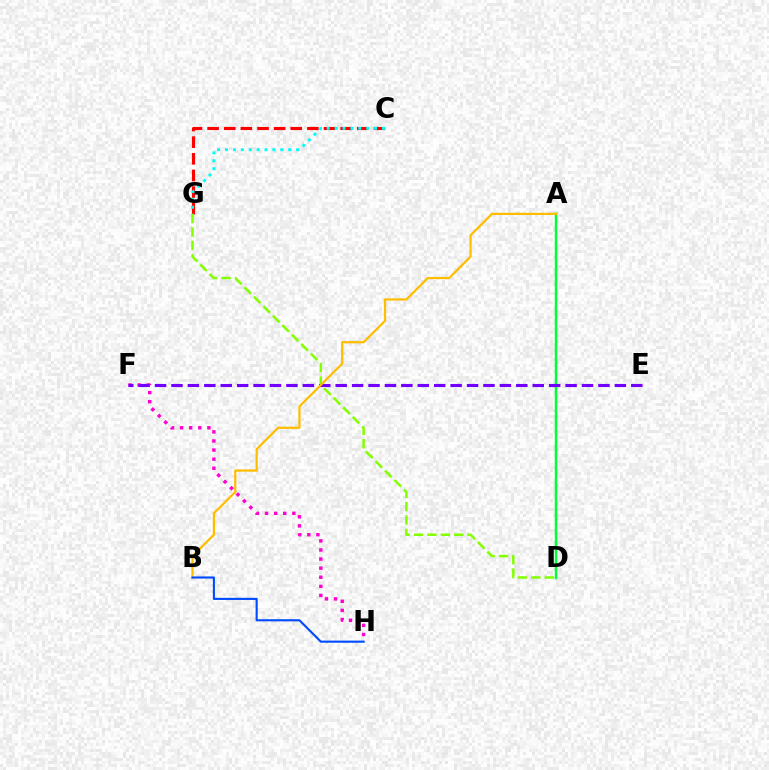{('F', 'H'): [{'color': '#ff00cf', 'line_style': 'dotted', 'thickness': 2.47}], ('C', 'G'): [{'color': '#ff0000', 'line_style': 'dashed', 'thickness': 2.26}, {'color': '#00fff6', 'line_style': 'dotted', 'thickness': 2.15}], ('A', 'D'): [{'color': '#00ff39', 'line_style': 'solid', 'thickness': 1.79}], ('D', 'G'): [{'color': '#84ff00', 'line_style': 'dashed', 'thickness': 1.82}], ('E', 'F'): [{'color': '#7200ff', 'line_style': 'dashed', 'thickness': 2.23}], ('A', 'B'): [{'color': '#ffbd00', 'line_style': 'solid', 'thickness': 1.6}], ('B', 'H'): [{'color': '#004bff', 'line_style': 'solid', 'thickness': 1.53}]}